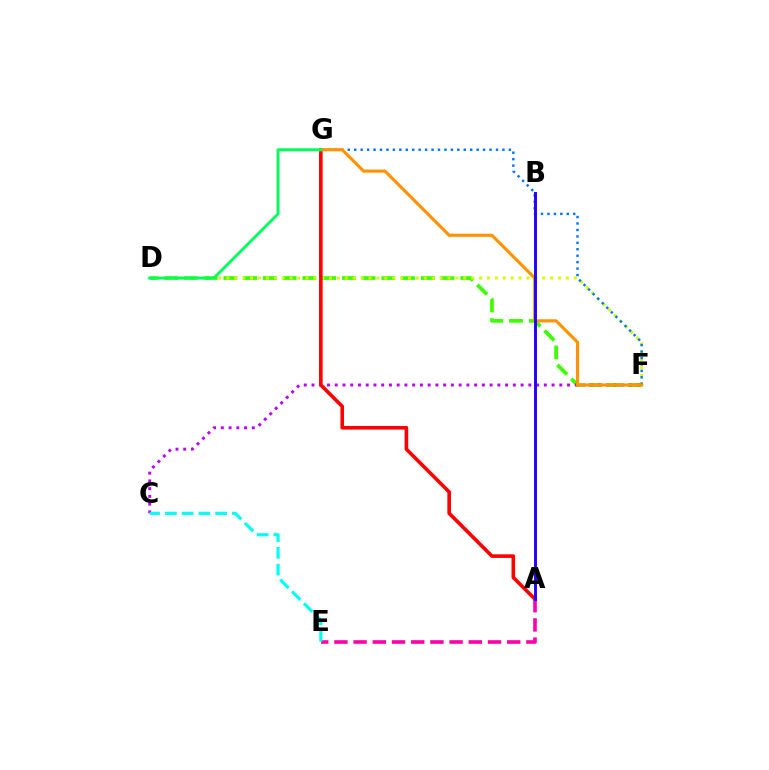{('D', 'F'): [{'color': '#3dff00', 'line_style': 'dashed', 'thickness': 2.68}, {'color': '#d1ff00', 'line_style': 'dotted', 'thickness': 2.15}], ('C', 'F'): [{'color': '#b900ff', 'line_style': 'dotted', 'thickness': 2.1}], ('A', 'G'): [{'color': '#ff0000', 'line_style': 'solid', 'thickness': 2.6}], ('F', 'G'): [{'color': '#0074ff', 'line_style': 'dotted', 'thickness': 1.75}, {'color': '#ff9400', 'line_style': 'solid', 'thickness': 2.26}], ('D', 'G'): [{'color': '#00ff5c', 'line_style': 'solid', 'thickness': 2.11}], ('A', 'E'): [{'color': '#ff00ac', 'line_style': 'dashed', 'thickness': 2.61}], ('C', 'E'): [{'color': '#00fff6', 'line_style': 'dashed', 'thickness': 2.28}], ('A', 'B'): [{'color': '#2500ff', 'line_style': 'solid', 'thickness': 2.1}]}